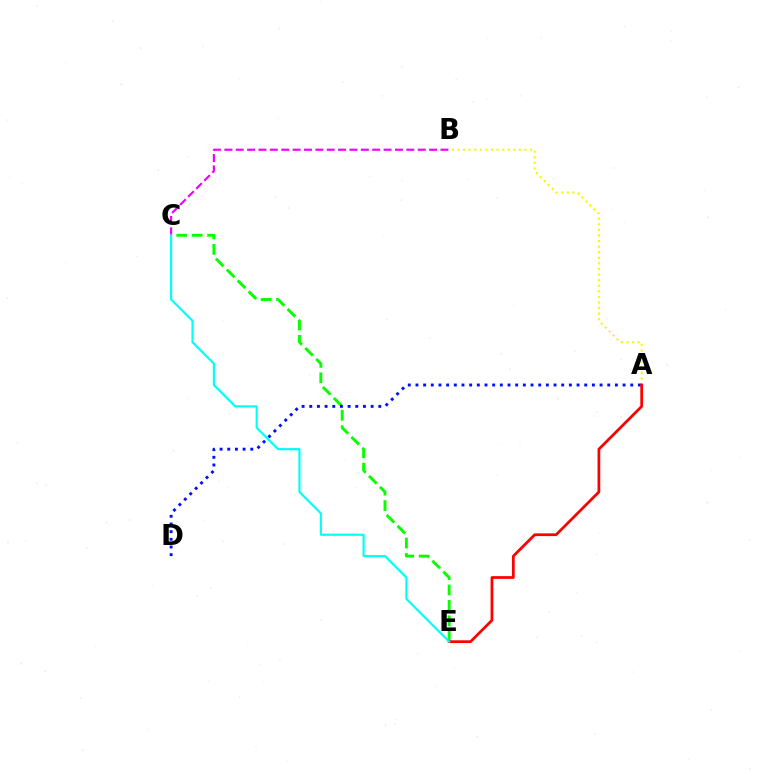{('C', 'E'): [{'color': '#08ff00', 'line_style': 'dashed', 'thickness': 2.1}, {'color': '#00fff6', 'line_style': 'solid', 'thickness': 1.55}], ('A', 'B'): [{'color': '#fcf500', 'line_style': 'dotted', 'thickness': 1.52}], ('A', 'D'): [{'color': '#0010ff', 'line_style': 'dotted', 'thickness': 2.08}], ('B', 'C'): [{'color': '#ee00ff', 'line_style': 'dashed', 'thickness': 1.55}], ('A', 'E'): [{'color': '#ff0000', 'line_style': 'solid', 'thickness': 1.97}]}